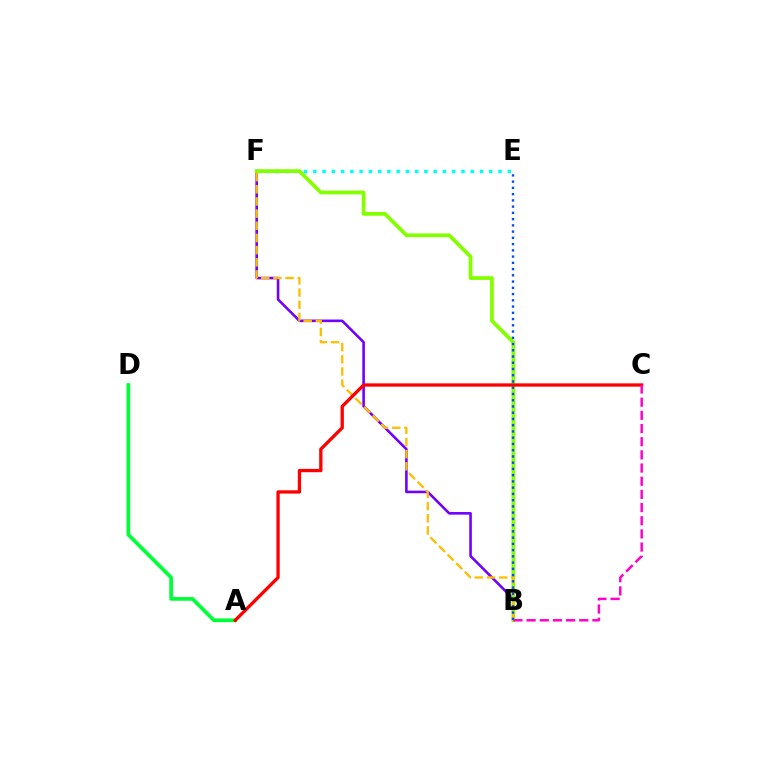{('A', 'D'): [{'color': '#00ff39', 'line_style': 'solid', 'thickness': 2.67}], ('B', 'F'): [{'color': '#7200ff', 'line_style': 'solid', 'thickness': 1.87}, {'color': '#84ff00', 'line_style': 'solid', 'thickness': 2.71}, {'color': '#ffbd00', 'line_style': 'dashed', 'thickness': 1.65}], ('E', 'F'): [{'color': '#00fff6', 'line_style': 'dotted', 'thickness': 2.52}], ('B', 'E'): [{'color': '#004bff', 'line_style': 'dotted', 'thickness': 1.7}], ('A', 'C'): [{'color': '#ff0000', 'line_style': 'solid', 'thickness': 2.37}], ('B', 'C'): [{'color': '#ff00cf', 'line_style': 'dashed', 'thickness': 1.79}]}